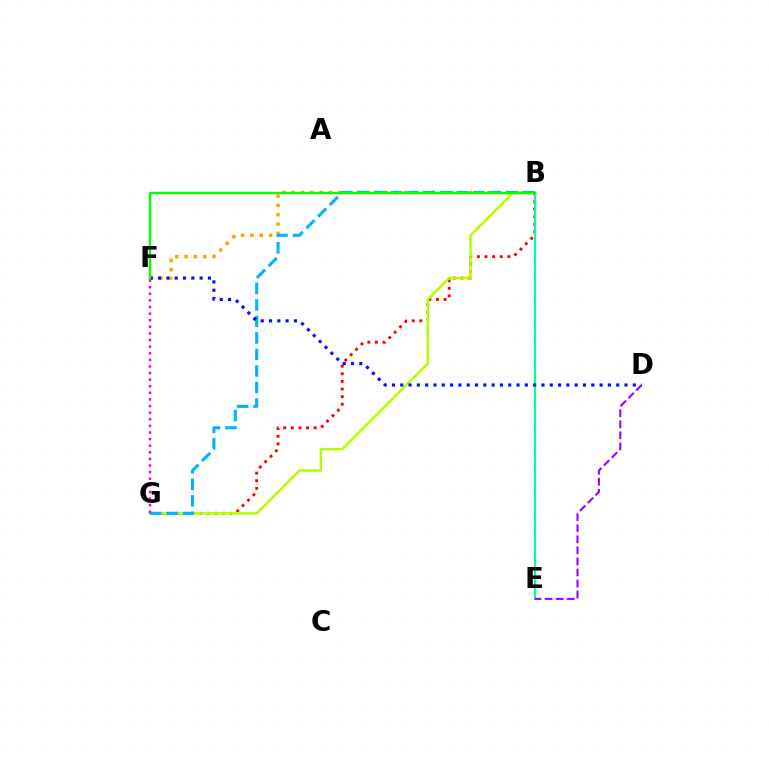{('B', 'F'): [{'color': '#ffa500', 'line_style': 'dotted', 'thickness': 2.54}, {'color': '#08ff00', 'line_style': 'solid', 'thickness': 1.74}], ('B', 'G'): [{'color': '#ff0000', 'line_style': 'dotted', 'thickness': 2.07}, {'color': '#b3ff00', 'line_style': 'solid', 'thickness': 1.82}, {'color': '#00b5ff', 'line_style': 'dashed', 'thickness': 2.24}], ('B', 'E'): [{'color': '#00ff9d', 'line_style': 'solid', 'thickness': 1.54}], ('D', 'E'): [{'color': '#9b00ff', 'line_style': 'dashed', 'thickness': 1.5}], ('D', 'F'): [{'color': '#0010ff', 'line_style': 'dotted', 'thickness': 2.26}], ('F', 'G'): [{'color': '#ff00bd', 'line_style': 'dotted', 'thickness': 1.79}]}